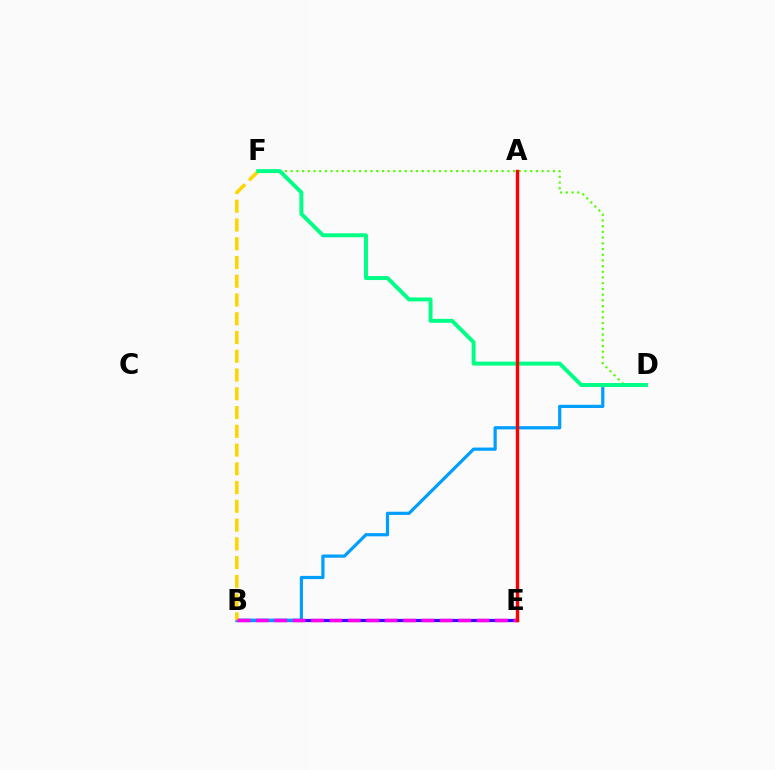{('D', 'F'): [{'color': '#4fff00', 'line_style': 'dotted', 'thickness': 1.55}, {'color': '#00ff86', 'line_style': 'solid', 'thickness': 2.85}], ('B', 'E'): [{'color': '#3700ff', 'line_style': 'solid', 'thickness': 2.3}, {'color': '#ff00ed', 'line_style': 'dashed', 'thickness': 2.5}], ('B', 'D'): [{'color': '#009eff', 'line_style': 'solid', 'thickness': 2.31}], ('B', 'F'): [{'color': '#ffd500', 'line_style': 'dashed', 'thickness': 2.55}], ('A', 'E'): [{'color': '#ff0000', 'line_style': 'solid', 'thickness': 2.43}]}